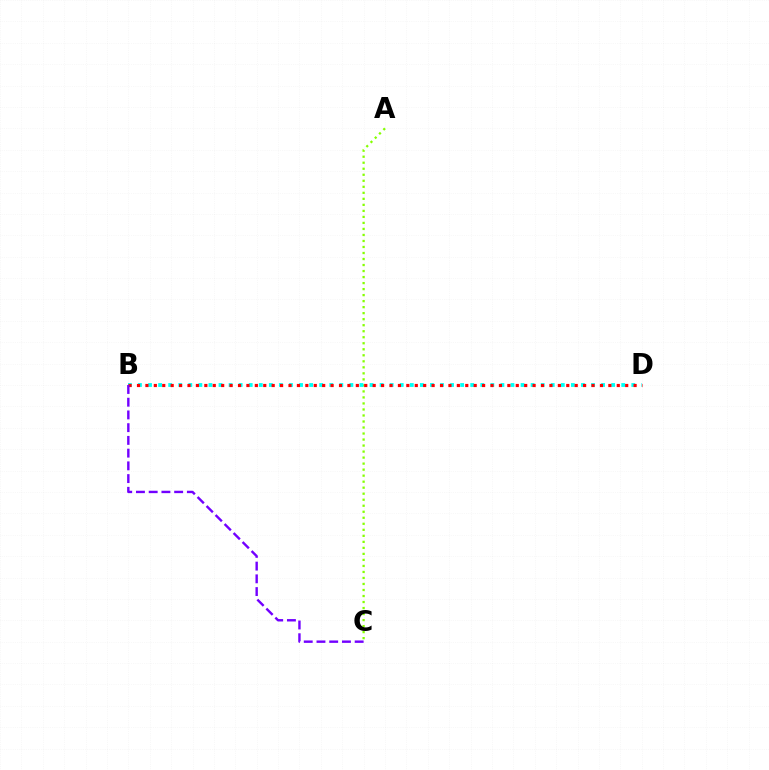{('A', 'C'): [{'color': '#84ff00', 'line_style': 'dotted', 'thickness': 1.64}], ('B', 'D'): [{'color': '#00fff6', 'line_style': 'dotted', 'thickness': 2.74}, {'color': '#ff0000', 'line_style': 'dotted', 'thickness': 2.29}], ('B', 'C'): [{'color': '#7200ff', 'line_style': 'dashed', 'thickness': 1.73}]}